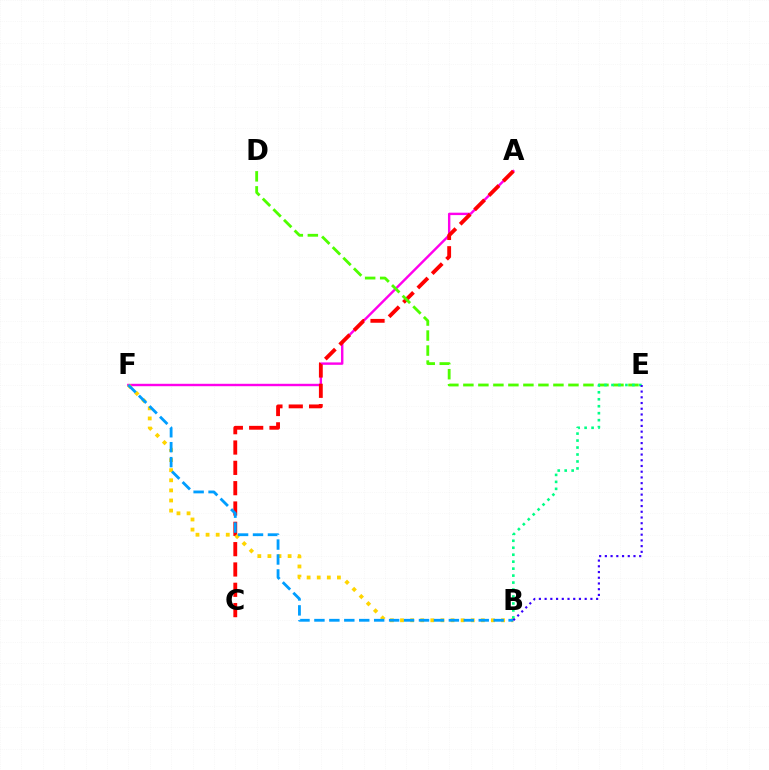{('A', 'F'): [{'color': '#ff00ed', 'line_style': 'solid', 'thickness': 1.74}], ('A', 'C'): [{'color': '#ff0000', 'line_style': 'dashed', 'thickness': 2.76}], ('B', 'F'): [{'color': '#ffd500', 'line_style': 'dotted', 'thickness': 2.74}, {'color': '#009eff', 'line_style': 'dashed', 'thickness': 2.03}], ('D', 'E'): [{'color': '#4fff00', 'line_style': 'dashed', 'thickness': 2.04}], ('B', 'E'): [{'color': '#00ff86', 'line_style': 'dotted', 'thickness': 1.89}, {'color': '#3700ff', 'line_style': 'dotted', 'thickness': 1.56}]}